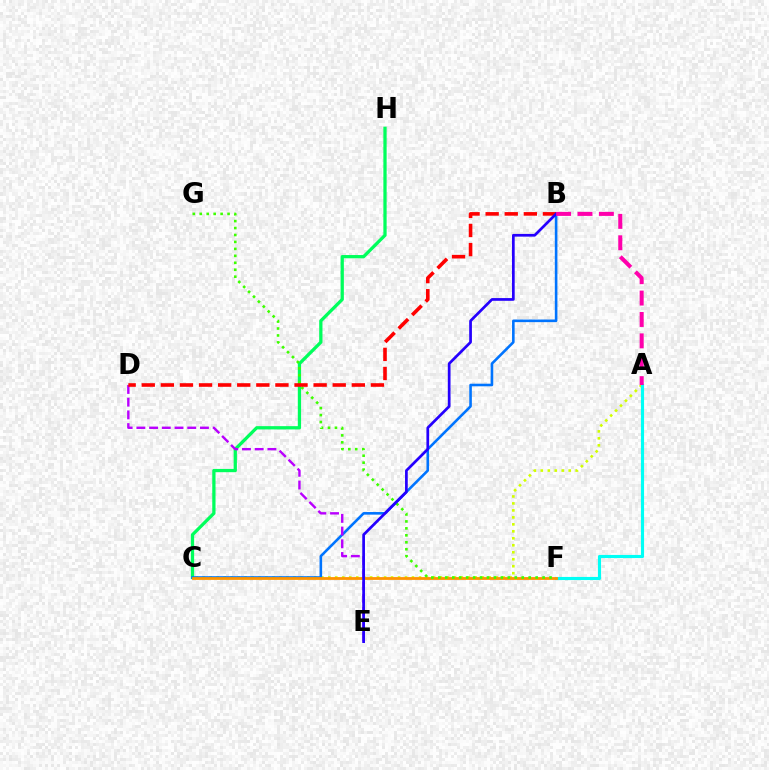{('A', 'C'): [{'color': '#d1ff00', 'line_style': 'dotted', 'thickness': 1.9}], ('C', 'H'): [{'color': '#00ff5c', 'line_style': 'solid', 'thickness': 2.35}], ('B', 'C'): [{'color': '#0074ff', 'line_style': 'solid', 'thickness': 1.87}], ('A', 'F'): [{'color': '#00fff6', 'line_style': 'solid', 'thickness': 2.26}], ('C', 'F'): [{'color': '#ff9400', 'line_style': 'solid', 'thickness': 2.02}], ('F', 'G'): [{'color': '#3dff00', 'line_style': 'dotted', 'thickness': 1.89}], ('D', 'E'): [{'color': '#b900ff', 'line_style': 'dashed', 'thickness': 1.73}], ('B', 'D'): [{'color': '#ff0000', 'line_style': 'dashed', 'thickness': 2.59}], ('B', 'E'): [{'color': '#2500ff', 'line_style': 'solid', 'thickness': 1.96}], ('A', 'B'): [{'color': '#ff00ac', 'line_style': 'dashed', 'thickness': 2.91}]}